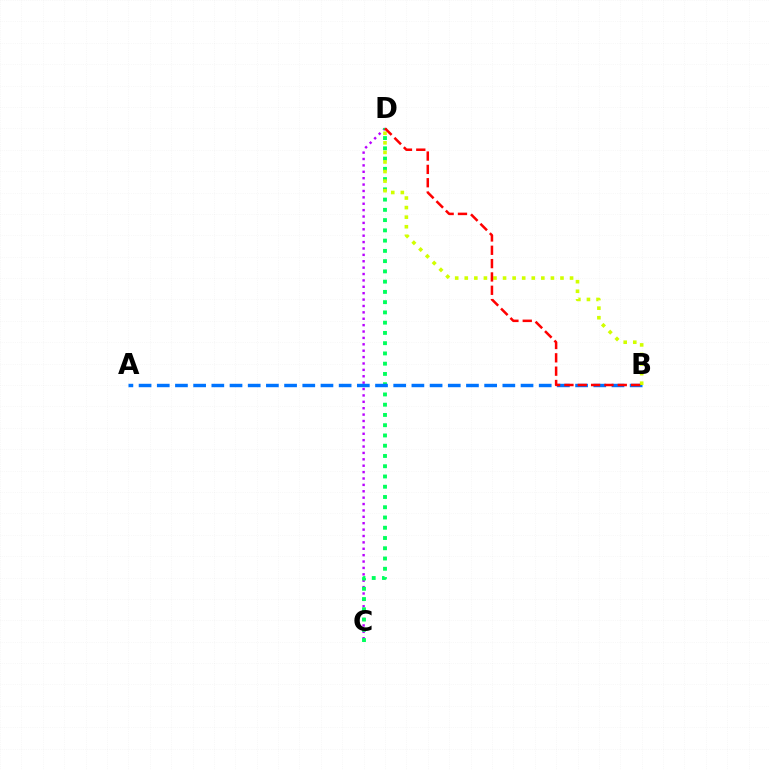{('C', 'D'): [{'color': '#b900ff', 'line_style': 'dotted', 'thickness': 1.74}, {'color': '#00ff5c', 'line_style': 'dotted', 'thickness': 2.79}], ('A', 'B'): [{'color': '#0074ff', 'line_style': 'dashed', 'thickness': 2.47}], ('B', 'D'): [{'color': '#d1ff00', 'line_style': 'dotted', 'thickness': 2.6}, {'color': '#ff0000', 'line_style': 'dashed', 'thickness': 1.81}]}